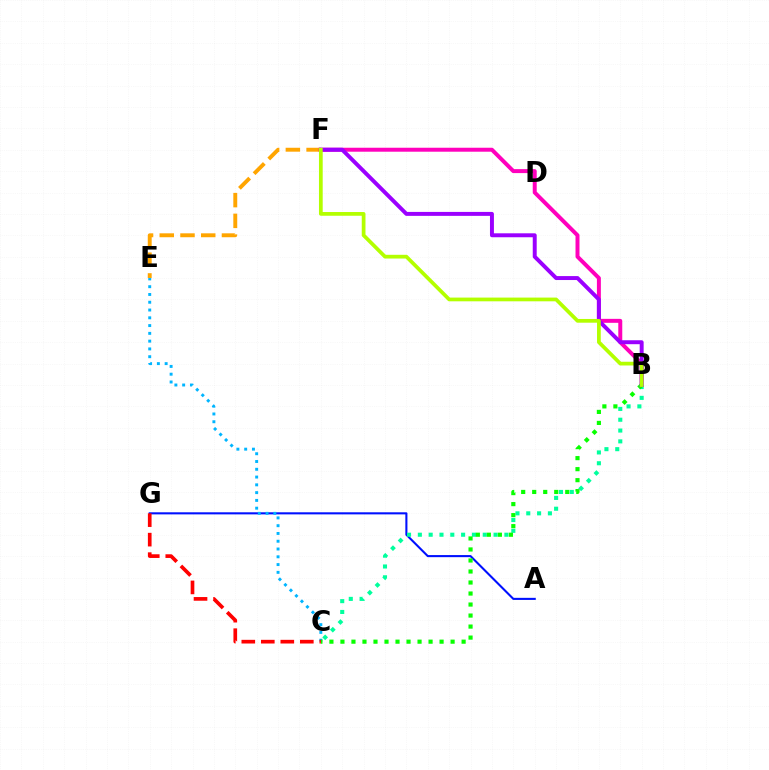{('E', 'F'): [{'color': '#ffa500', 'line_style': 'dashed', 'thickness': 2.82}], ('B', 'F'): [{'color': '#ff00bd', 'line_style': 'solid', 'thickness': 2.86}, {'color': '#9b00ff', 'line_style': 'solid', 'thickness': 2.84}, {'color': '#b3ff00', 'line_style': 'solid', 'thickness': 2.68}], ('A', 'G'): [{'color': '#0010ff', 'line_style': 'solid', 'thickness': 1.5}], ('B', 'C'): [{'color': '#00ff9d', 'line_style': 'dotted', 'thickness': 2.94}, {'color': '#08ff00', 'line_style': 'dotted', 'thickness': 2.99}], ('C', 'E'): [{'color': '#00b5ff', 'line_style': 'dotted', 'thickness': 2.11}], ('C', 'G'): [{'color': '#ff0000', 'line_style': 'dashed', 'thickness': 2.65}]}